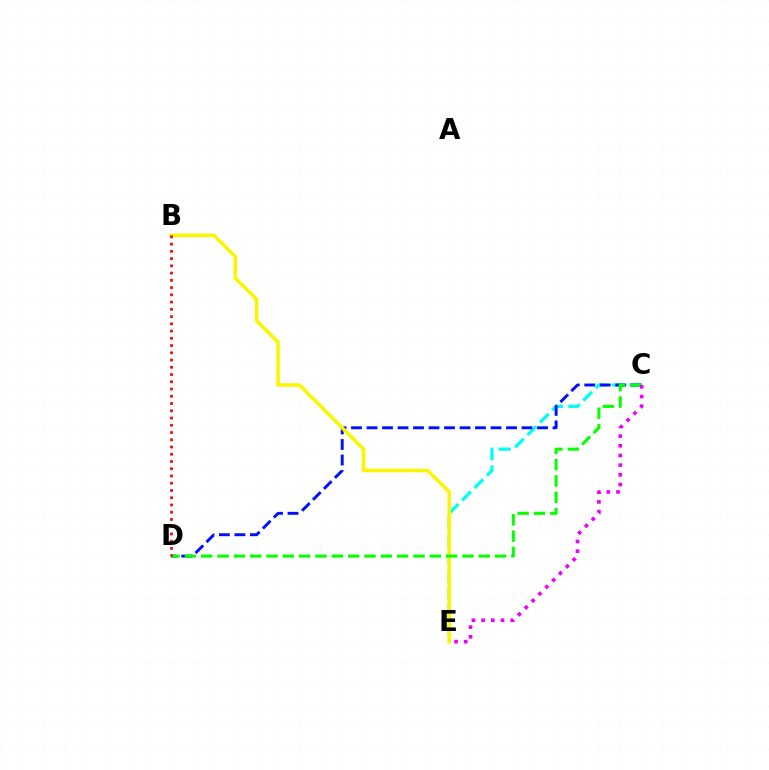{('C', 'E'): [{'color': '#00fff6', 'line_style': 'dashed', 'thickness': 2.38}, {'color': '#ee00ff', 'line_style': 'dotted', 'thickness': 2.63}], ('C', 'D'): [{'color': '#0010ff', 'line_style': 'dashed', 'thickness': 2.11}, {'color': '#08ff00', 'line_style': 'dashed', 'thickness': 2.22}], ('B', 'E'): [{'color': '#fcf500', 'line_style': 'solid', 'thickness': 2.55}], ('B', 'D'): [{'color': '#ff0000', 'line_style': 'dotted', 'thickness': 1.97}]}